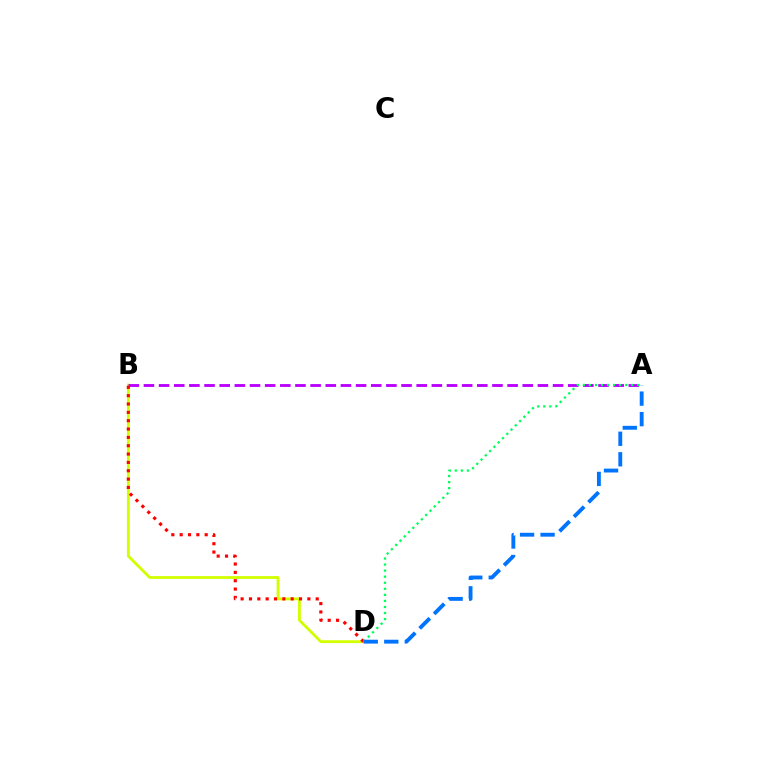{('B', 'D'): [{'color': '#d1ff00', 'line_style': 'solid', 'thickness': 2.04}, {'color': '#ff0000', 'line_style': 'dotted', 'thickness': 2.27}], ('A', 'B'): [{'color': '#b900ff', 'line_style': 'dashed', 'thickness': 2.06}], ('A', 'D'): [{'color': '#00ff5c', 'line_style': 'dotted', 'thickness': 1.65}, {'color': '#0074ff', 'line_style': 'dashed', 'thickness': 2.79}]}